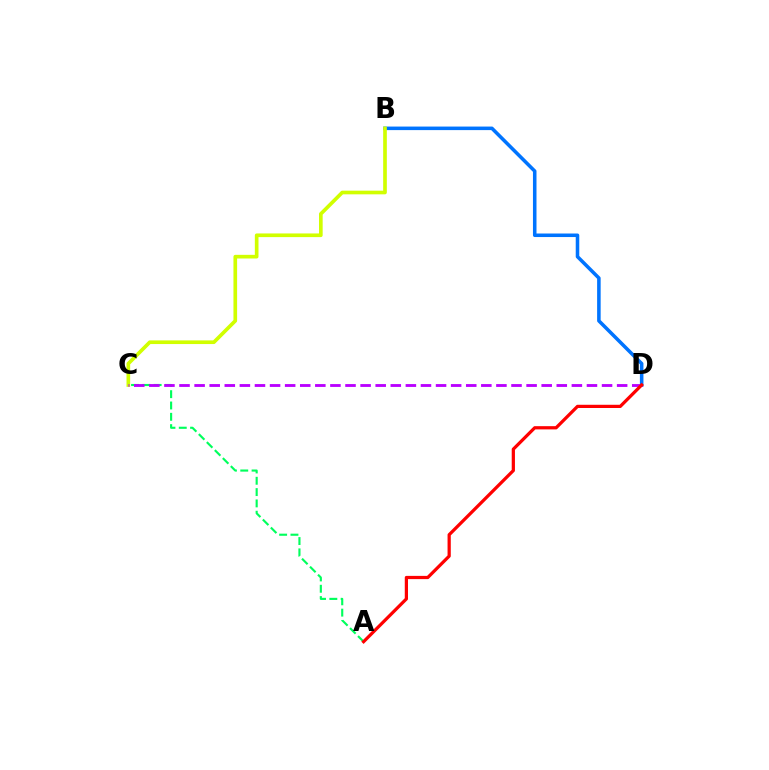{('A', 'C'): [{'color': '#00ff5c', 'line_style': 'dashed', 'thickness': 1.54}], ('B', 'D'): [{'color': '#0074ff', 'line_style': 'solid', 'thickness': 2.55}], ('B', 'C'): [{'color': '#d1ff00', 'line_style': 'solid', 'thickness': 2.64}], ('C', 'D'): [{'color': '#b900ff', 'line_style': 'dashed', 'thickness': 2.05}], ('A', 'D'): [{'color': '#ff0000', 'line_style': 'solid', 'thickness': 2.33}]}